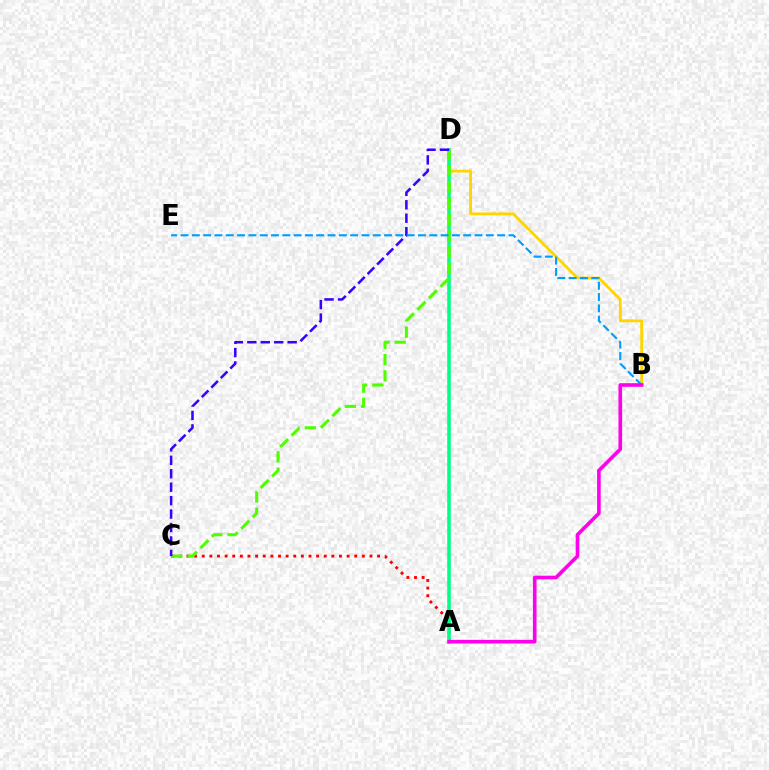{('A', 'C'): [{'color': '#ff0000', 'line_style': 'dotted', 'thickness': 2.07}], ('B', 'D'): [{'color': '#ffd500', 'line_style': 'solid', 'thickness': 2.05}], ('A', 'D'): [{'color': '#00ff86', 'line_style': 'solid', 'thickness': 2.58}], ('C', 'D'): [{'color': '#4fff00', 'line_style': 'dashed', 'thickness': 2.21}, {'color': '#3700ff', 'line_style': 'dashed', 'thickness': 1.83}], ('B', 'E'): [{'color': '#009eff', 'line_style': 'dashed', 'thickness': 1.54}], ('A', 'B'): [{'color': '#ff00ed', 'line_style': 'solid', 'thickness': 2.61}]}